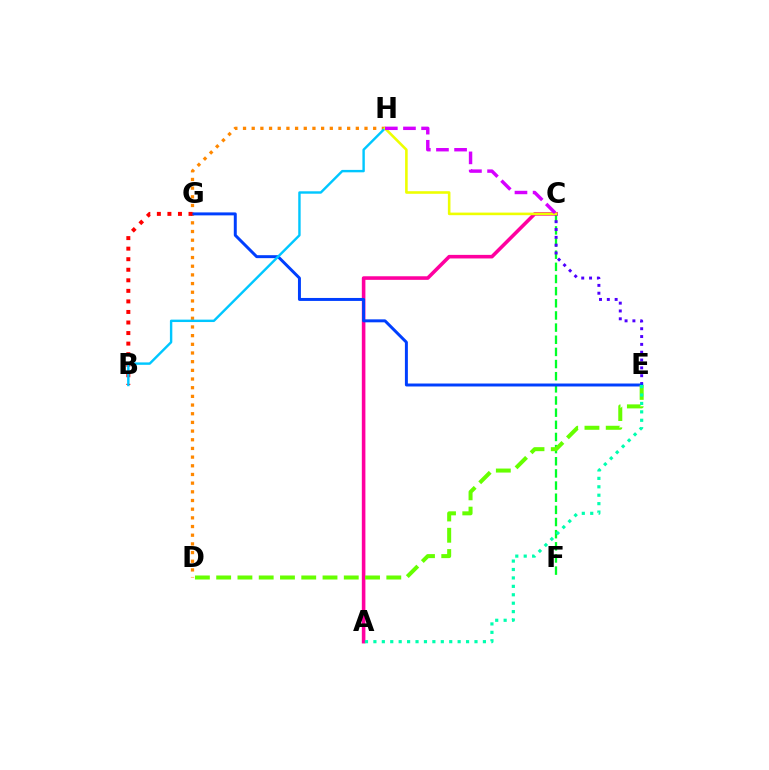{('C', 'F'): [{'color': '#00ff27', 'line_style': 'dashed', 'thickness': 1.65}], ('A', 'C'): [{'color': '#ff00a0', 'line_style': 'solid', 'thickness': 2.58}], ('D', 'H'): [{'color': '#ff8800', 'line_style': 'dotted', 'thickness': 2.36}], ('C', 'E'): [{'color': '#4f00ff', 'line_style': 'dotted', 'thickness': 2.13}], ('E', 'G'): [{'color': '#003fff', 'line_style': 'solid', 'thickness': 2.13}], ('D', 'E'): [{'color': '#66ff00', 'line_style': 'dashed', 'thickness': 2.89}], ('B', 'G'): [{'color': '#ff0000', 'line_style': 'dotted', 'thickness': 2.87}], ('A', 'E'): [{'color': '#00ffaf', 'line_style': 'dotted', 'thickness': 2.29}], ('B', 'H'): [{'color': '#00c7ff', 'line_style': 'solid', 'thickness': 1.74}], ('C', 'H'): [{'color': '#eeff00', 'line_style': 'solid', 'thickness': 1.86}, {'color': '#d600ff', 'line_style': 'dashed', 'thickness': 2.46}]}